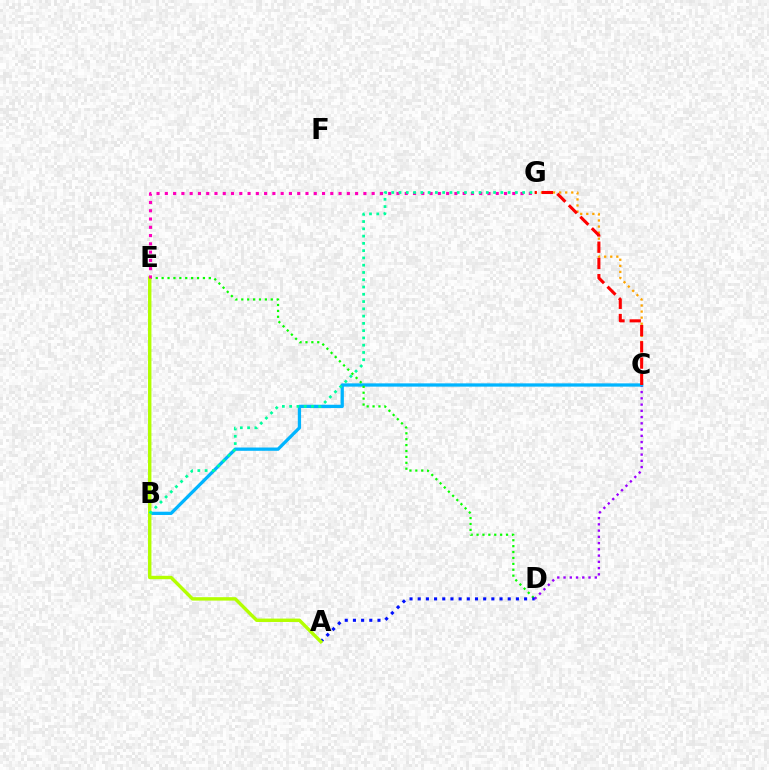{('C', 'D'): [{'color': '#9b00ff', 'line_style': 'dotted', 'thickness': 1.7}], ('C', 'G'): [{'color': '#ffa500', 'line_style': 'dotted', 'thickness': 1.65}, {'color': '#ff0000', 'line_style': 'dashed', 'thickness': 2.21}], ('B', 'C'): [{'color': '#00b5ff', 'line_style': 'solid', 'thickness': 2.36}], ('D', 'E'): [{'color': '#08ff00', 'line_style': 'dotted', 'thickness': 1.6}], ('A', 'D'): [{'color': '#0010ff', 'line_style': 'dotted', 'thickness': 2.22}], ('A', 'E'): [{'color': '#b3ff00', 'line_style': 'solid', 'thickness': 2.45}], ('E', 'G'): [{'color': '#ff00bd', 'line_style': 'dotted', 'thickness': 2.25}], ('B', 'G'): [{'color': '#00ff9d', 'line_style': 'dotted', 'thickness': 1.98}]}